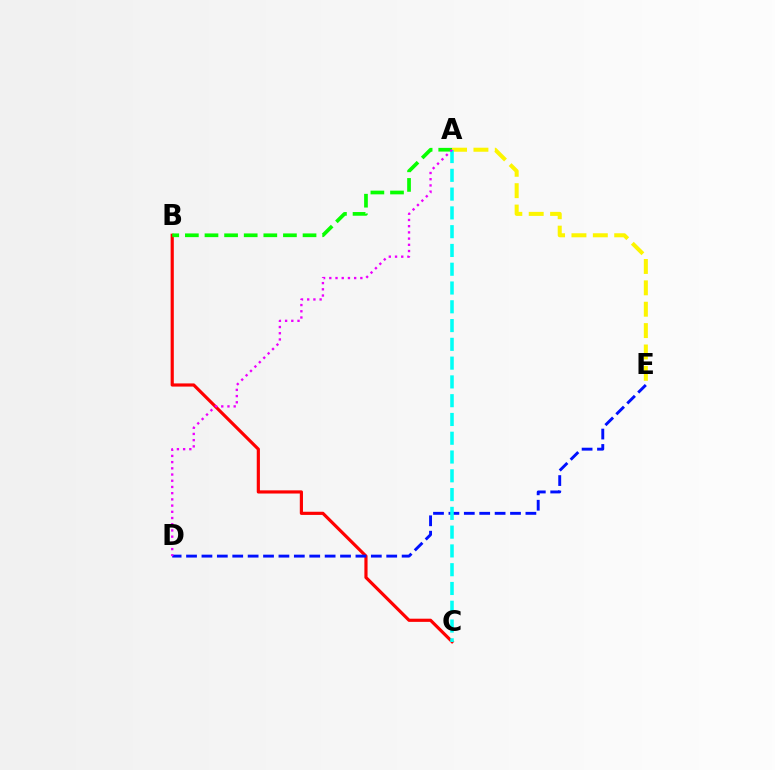{('B', 'C'): [{'color': '#ff0000', 'line_style': 'solid', 'thickness': 2.28}], ('A', 'E'): [{'color': '#fcf500', 'line_style': 'dashed', 'thickness': 2.9}], ('A', 'B'): [{'color': '#08ff00', 'line_style': 'dashed', 'thickness': 2.66}], ('D', 'E'): [{'color': '#0010ff', 'line_style': 'dashed', 'thickness': 2.09}], ('A', 'C'): [{'color': '#00fff6', 'line_style': 'dashed', 'thickness': 2.55}], ('A', 'D'): [{'color': '#ee00ff', 'line_style': 'dotted', 'thickness': 1.69}]}